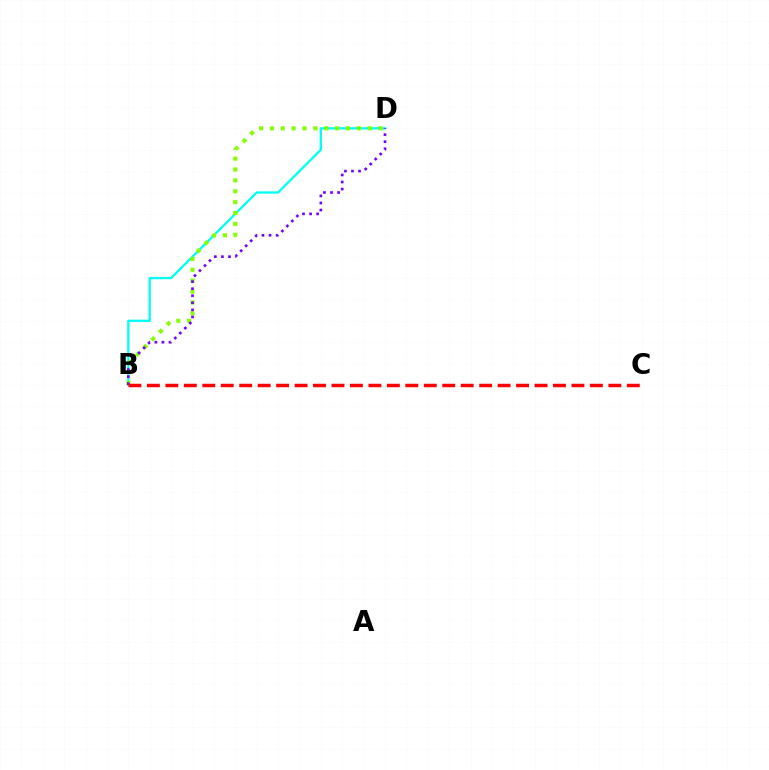{('B', 'D'): [{'color': '#00fff6', 'line_style': 'solid', 'thickness': 1.66}, {'color': '#84ff00', 'line_style': 'dotted', 'thickness': 2.96}, {'color': '#7200ff', 'line_style': 'dotted', 'thickness': 1.92}], ('B', 'C'): [{'color': '#ff0000', 'line_style': 'dashed', 'thickness': 2.51}]}